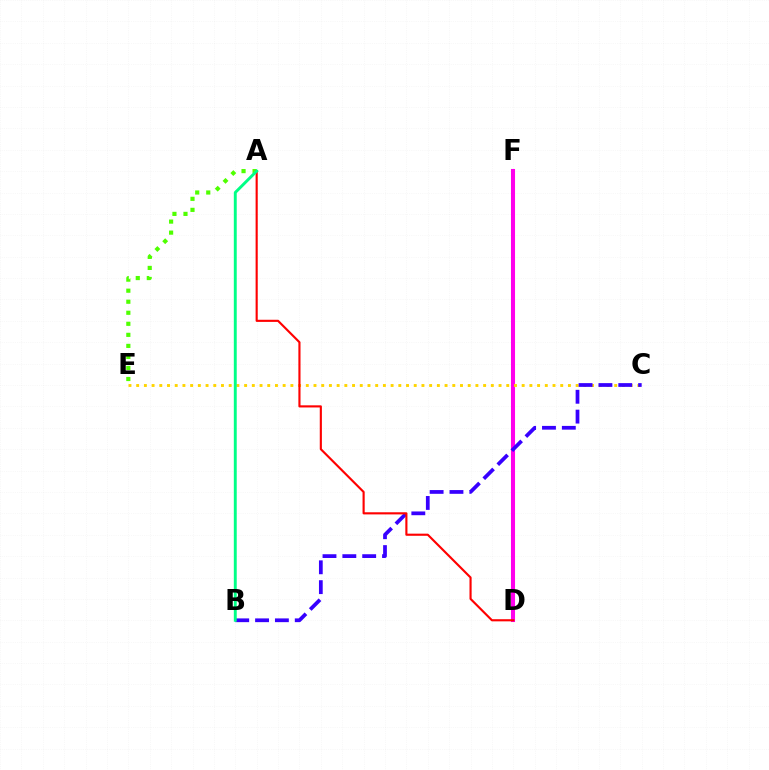{('D', 'F'): [{'color': '#009eff', 'line_style': 'dashed', 'thickness': 2.08}, {'color': '#ff00ed', 'line_style': 'solid', 'thickness': 2.93}], ('C', 'E'): [{'color': '#ffd500', 'line_style': 'dotted', 'thickness': 2.09}], ('A', 'E'): [{'color': '#4fff00', 'line_style': 'dotted', 'thickness': 3.0}], ('B', 'C'): [{'color': '#3700ff', 'line_style': 'dashed', 'thickness': 2.7}], ('A', 'D'): [{'color': '#ff0000', 'line_style': 'solid', 'thickness': 1.54}], ('A', 'B'): [{'color': '#00ff86', 'line_style': 'solid', 'thickness': 2.1}]}